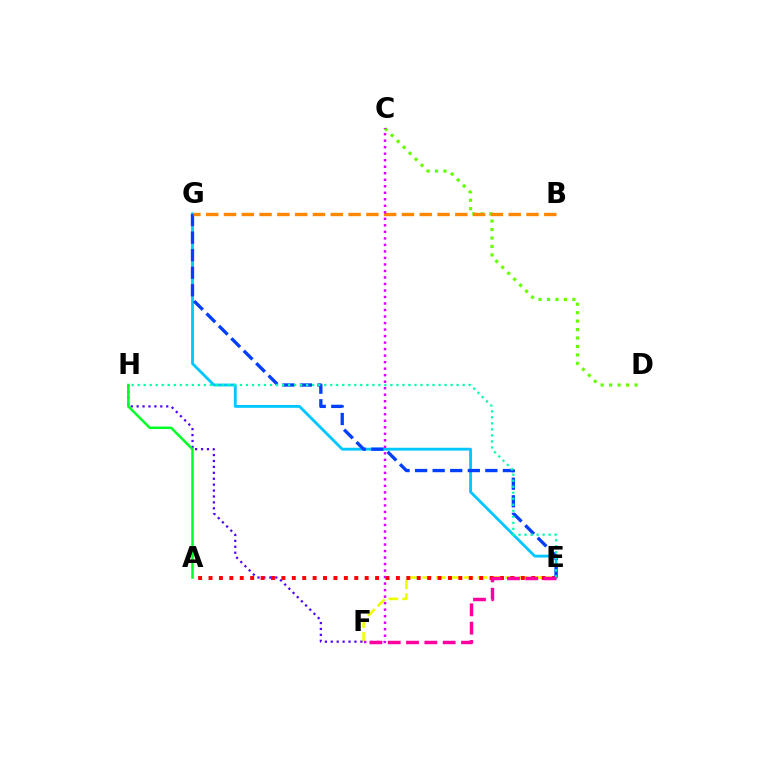{('E', 'G'): [{'color': '#00c7ff', 'line_style': 'solid', 'thickness': 2.03}, {'color': '#003fff', 'line_style': 'dashed', 'thickness': 2.39}], ('E', 'F'): [{'color': '#eeff00', 'line_style': 'dashed', 'thickness': 1.87}, {'color': '#ff00a0', 'line_style': 'dashed', 'thickness': 2.49}], ('F', 'H'): [{'color': '#4f00ff', 'line_style': 'dotted', 'thickness': 1.61}], ('A', 'E'): [{'color': '#ff0000', 'line_style': 'dotted', 'thickness': 2.83}], ('A', 'H'): [{'color': '#00ff27', 'line_style': 'solid', 'thickness': 1.81}], ('C', 'D'): [{'color': '#66ff00', 'line_style': 'dotted', 'thickness': 2.3}], ('B', 'G'): [{'color': '#ff8800', 'line_style': 'dashed', 'thickness': 2.42}], ('C', 'F'): [{'color': '#d600ff', 'line_style': 'dotted', 'thickness': 1.77}], ('E', 'H'): [{'color': '#00ffaf', 'line_style': 'dotted', 'thickness': 1.64}]}